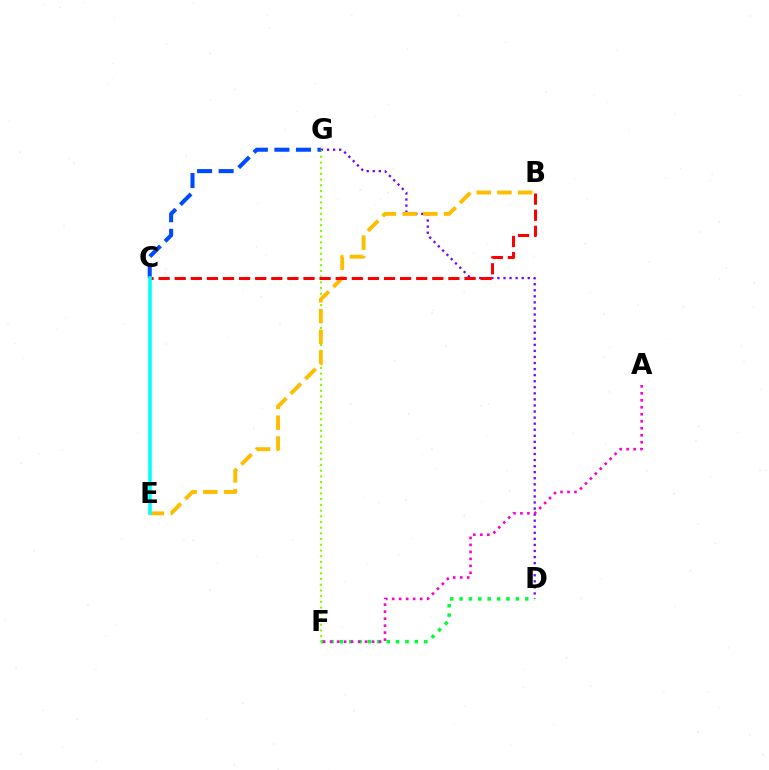{('D', 'G'): [{'color': '#7200ff', 'line_style': 'dotted', 'thickness': 1.65}], ('D', 'F'): [{'color': '#00ff39', 'line_style': 'dotted', 'thickness': 2.55}], ('F', 'G'): [{'color': '#84ff00', 'line_style': 'dotted', 'thickness': 1.55}], ('C', 'G'): [{'color': '#004bff', 'line_style': 'dashed', 'thickness': 2.93}], ('B', 'E'): [{'color': '#ffbd00', 'line_style': 'dashed', 'thickness': 2.82}], ('B', 'C'): [{'color': '#ff0000', 'line_style': 'dashed', 'thickness': 2.19}], ('C', 'E'): [{'color': '#00fff6', 'line_style': 'solid', 'thickness': 2.55}], ('A', 'F'): [{'color': '#ff00cf', 'line_style': 'dotted', 'thickness': 1.9}]}